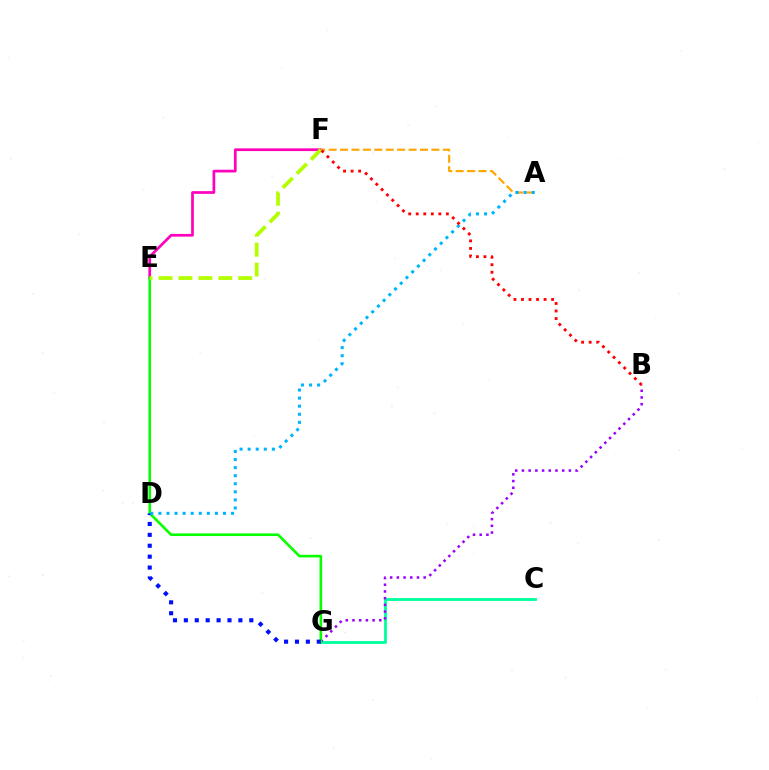{('C', 'G'): [{'color': '#00ff9d', 'line_style': 'solid', 'thickness': 2.02}], ('E', 'F'): [{'color': '#ff00bd', 'line_style': 'solid', 'thickness': 1.95}, {'color': '#b3ff00', 'line_style': 'dashed', 'thickness': 2.71}], ('B', 'G'): [{'color': '#9b00ff', 'line_style': 'dotted', 'thickness': 1.82}], ('E', 'G'): [{'color': '#08ff00', 'line_style': 'solid', 'thickness': 1.89}], ('A', 'F'): [{'color': '#ffa500', 'line_style': 'dashed', 'thickness': 1.55}], ('D', 'G'): [{'color': '#0010ff', 'line_style': 'dotted', 'thickness': 2.96}], ('A', 'D'): [{'color': '#00b5ff', 'line_style': 'dotted', 'thickness': 2.19}], ('B', 'F'): [{'color': '#ff0000', 'line_style': 'dotted', 'thickness': 2.05}]}